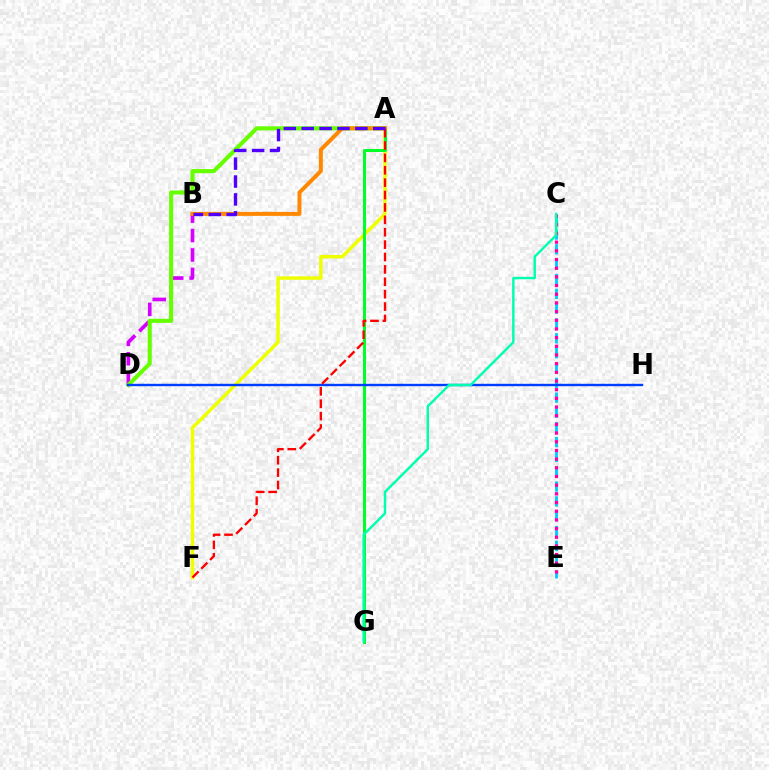{('A', 'F'): [{'color': '#eeff00', 'line_style': 'solid', 'thickness': 2.52}, {'color': '#ff0000', 'line_style': 'dashed', 'thickness': 1.68}], ('B', 'D'): [{'color': '#d600ff', 'line_style': 'dashed', 'thickness': 2.64}], ('A', 'D'): [{'color': '#66ff00', 'line_style': 'solid', 'thickness': 2.94}], ('C', 'E'): [{'color': '#00c7ff', 'line_style': 'dashed', 'thickness': 2.01}, {'color': '#ff00a0', 'line_style': 'dotted', 'thickness': 2.36}], ('A', 'G'): [{'color': '#00ff27', 'line_style': 'solid', 'thickness': 2.16}], ('D', 'H'): [{'color': '#003fff', 'line_style': 'solid', 'thickness': 1.73}], ('A', 'B'): [{'color': '#ff8800', 'line_style': 'solid', 'thickness': 2.85}, {'color': '#4f00ff', 'line_style': 'dashed', 'thickness': 2.43}], ('C', 'G'): [{'color': '#00ffaf', 'line_style': 'solid', 'thickness': 1.75}]}